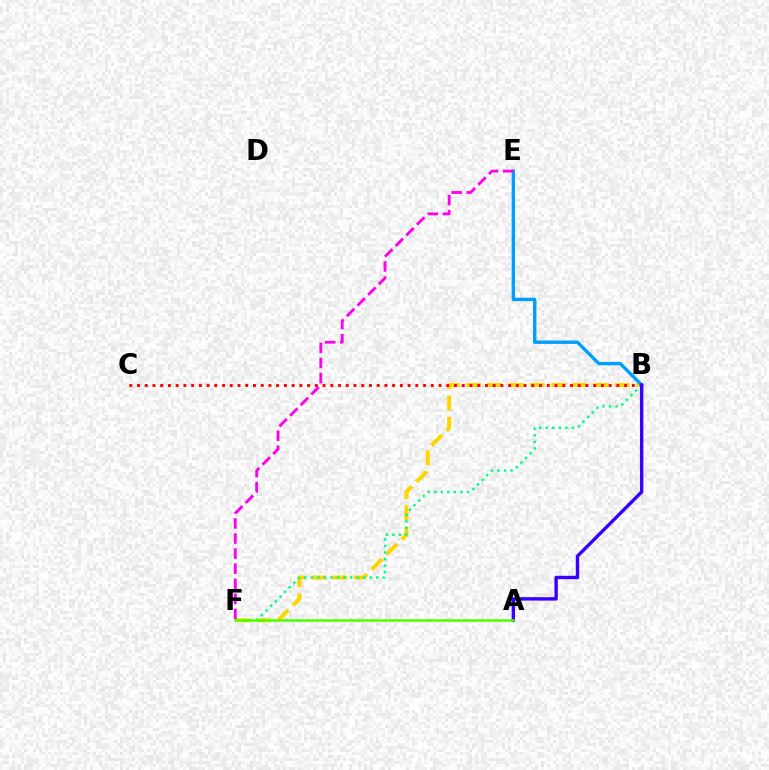{('B', 'F'): [{'color': '#ffd500', 'line_style': 'dashed', 'thickness': 2.89}, {'color': '#00ff86', 'line_style': 'dotted', 'thickness': 1.78}], ('B', 'C'): [{'color': '#ff0000', 'line_style': 'dotted', 'thickness': 2.1}], ('B', 'E'): [{'color': '#009eff', 'line_style': 'solid', 'thickness': 2.42}], ('A', 'B'): [{'color': '#3700ff', 'line_style': 'solid', 'thickness': 2.44}], ('E', 'F'): [{'color': '#ff00ed', 'line_style': 'dashed', 'thickness': 2.05}], ('A', 'F'): [{'color': '#4fff00', 'line_style': 'solid', 'thickness': 1.81}]}